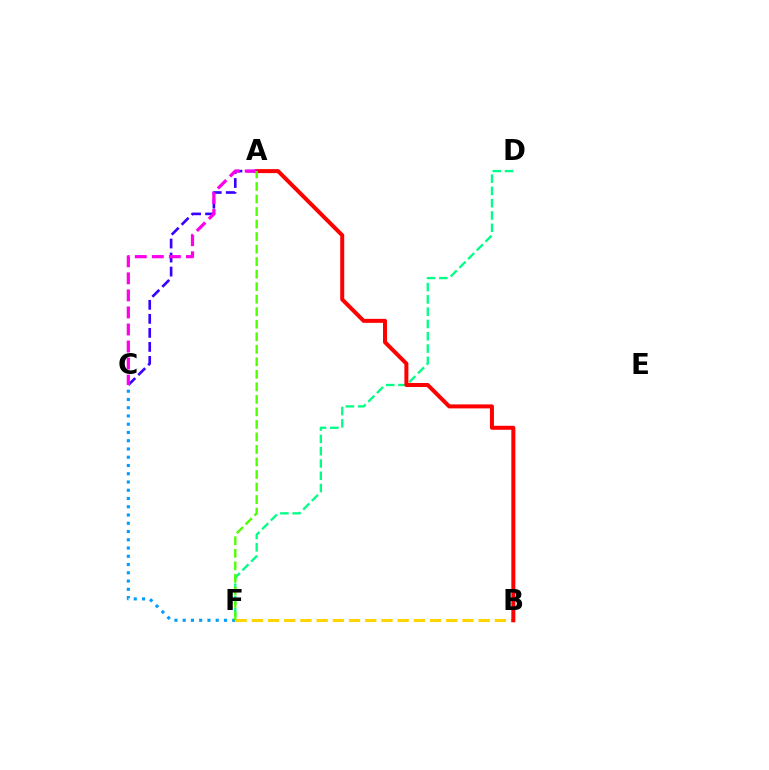{('D', 'F'): [{'color': '#00ff86', 'line_style': 'dashed', 'thickness': 1.67}], ('C', 'F'): [{'color': '#009eff', 'line_style': 'dotted', 'thickness': 2.24}], ('B', 'F'): [{'color': '#ffd500', 'line_style': 'dashed', 'thickness': 2.2}], ('A', 'B'): [{'color': '#ff0000', 'line_style': 'solid', 'thickness': 2.87}], ('A', 'C'): [{'color': '#3700ff', 'line_style': 'dashed', 'thickness': 1.91}, {'color': '#ff00ed', 'line_style': 'dashed', 'thickness': 2.32}], ('A', 'F'): [{'color': '#4fff00', 'line_style': 'dashed', 'thickness': 1.7}]}